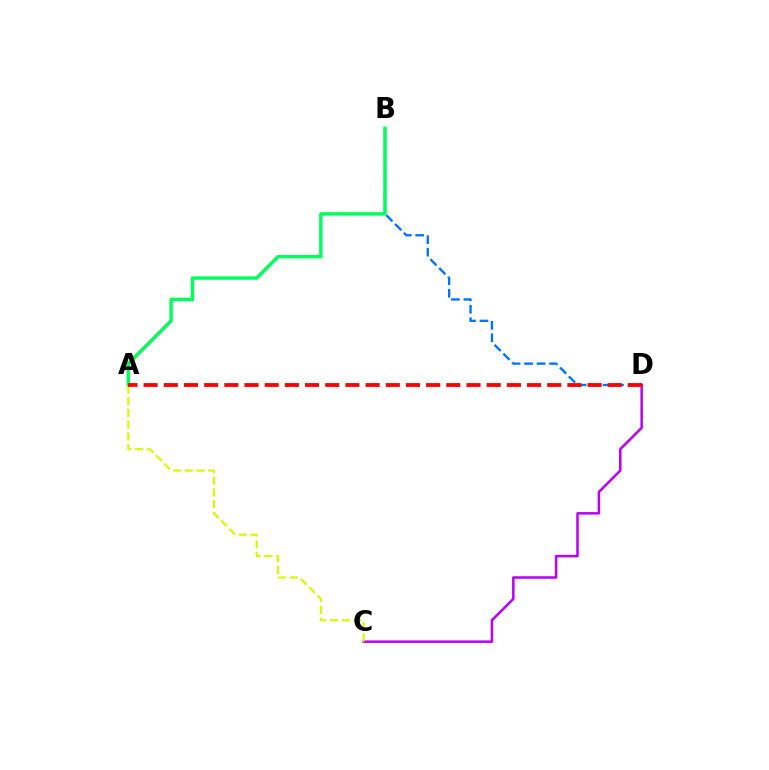{('B', 'D'): [{'color': '#0074ff', 'line_style': 'dashed', 'thickness': 1.7}], ('C', 'D'): [{'color': '#b900ff', 'line_style': 'solid', 'thickness': 1.82}], ('A', 'B'): [{'color': '#00ff5c', 'line_style': 'solid', 'thickness': 2.47}], ('A', 'C'): [{'color': '#d1ff00', 'line_style': 'dashed', 'thickness': 1.59}], ('A', 'D'): [{'color': '#ff0000', 'line_style': 'dashed', 'thickness': 2.74}]}